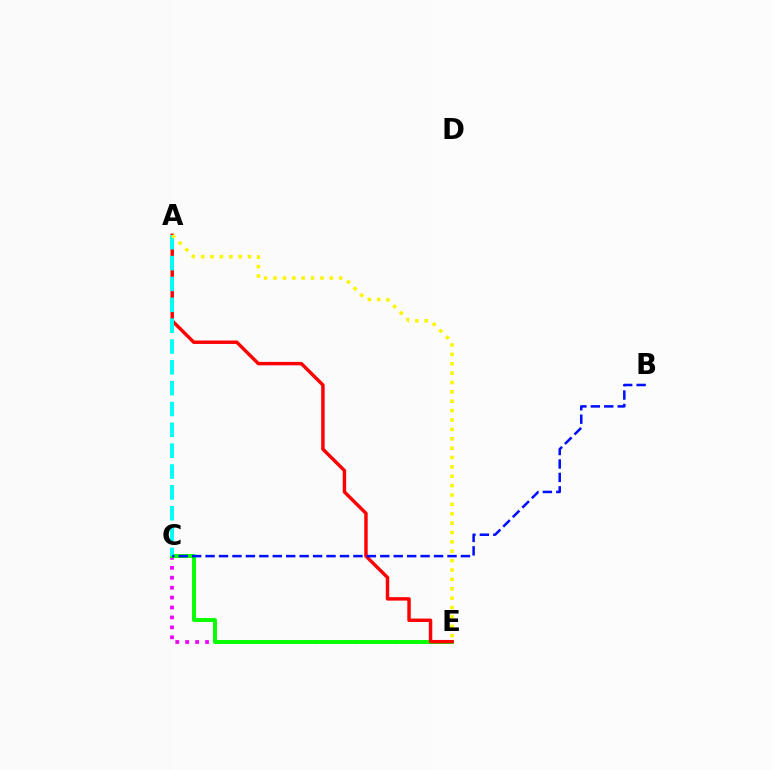{('C', 'E'): [{'color': '#ee00ff', 'line_style': 'dotted', 'thickness': 2.7}, {'color': '#08ff00', 'line_style': 'solid', 'thickness': 2.84}], ('A', 'E'): [{'color': '#ff0000', 'line_style': 'solid', 'thickness': 2.47}, {'color': '#fcf500', 'line_style': 'dotted', 'thickness': 2.55}], ('A', 'C'): [{'color': '#00fff6', 'line_style': 'dashed', 'thickness': 2.83}], ('B', 'C'): [{'color': '#0010ff', 'line_style': 'dashed', 'thickness': 1.83}]}